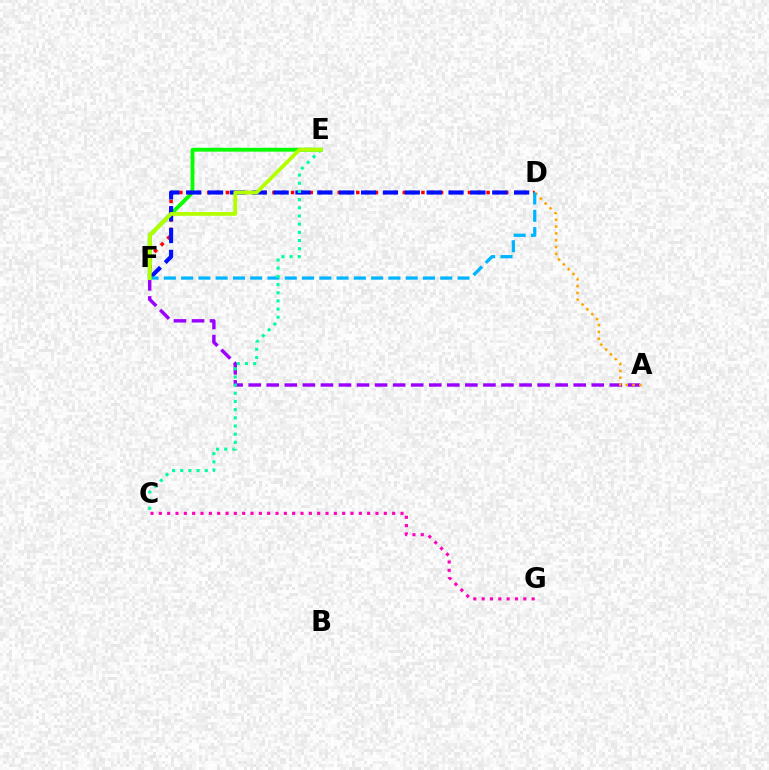{('A', 'F'): [{'color': '#9b00ff', 'line_style': 'dashed', 'thickness': 2.45}], ('E', 'F'): [{'color': '#08ff00', 'line_style': 'solid', 'thickness': 2.77}, {'color': '#b3ff00', 'line_style': 'solid', 'thickness': 2.73}], ('D', 'F'): [{'color': '#ff0000', 'line_style': 'dotted', 'thickness': 2.53}, {'color': '#0010ff', 'line_style': 'dashed', 'thickness': 2.97}, {'color': '#00b5ff', 'line_style': 'dashed', 'thickness': 2.35}], ('C', 'G'): [{'color': '#ff00bd', 'line_style': 'dotted', 'thickness': 2.26}], ('A', 'D'): [{'color': '#ffa500', 'line_style': 'dotted', 'thickness': 1.86}], ('C', 'E'): [{'color': '#00ff9d', 'line_style': 'dotted', 'thickness': 2.22}]}